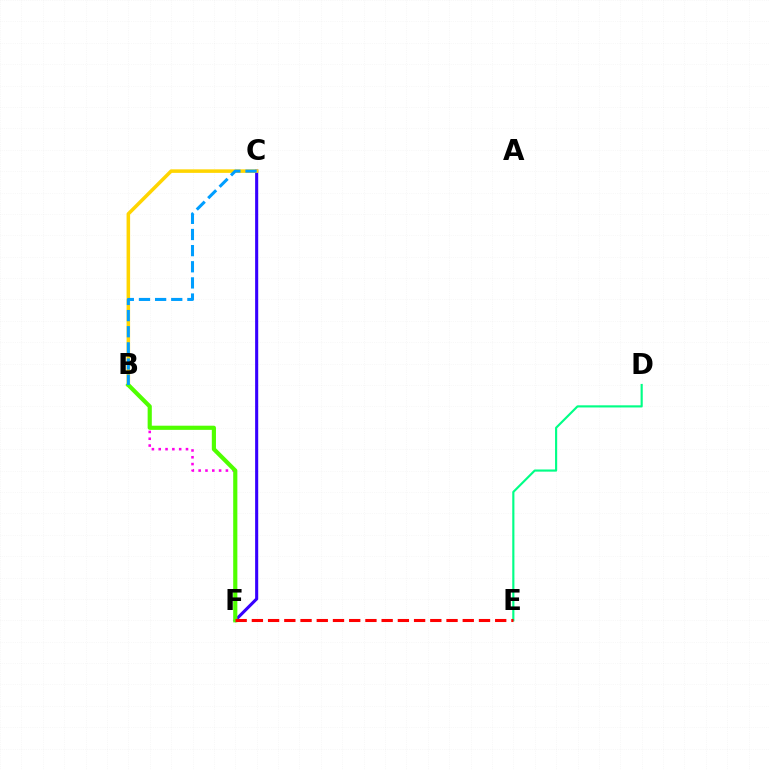{('B', 'F'): [{'color': '#ff00ed', 'line_style': 'dotted', 'thickness': 1.85}, {'color': '#4fff00', 'line_style': 'solid', 'thickness': 3.0}], ('D', 'E'): [{'color': '#00ff86', 'line_style': 'solid', 'thickness': 1.55}], ('C', 'F'): [{'color': '#3700ff', 'line_style': 'solid', 'thickness': 2.22}], ('B', 'C'): [{'color': '#ffd500', 'line_style': 'solid', 'thickness': 2.55}, {'color': '#009eff', 'line_style': 'dashed', 'thickness': 2.19}], ('E', 'F'): [{'color': '#ff0000', 'line_style': 'dashed', 'thickness': 2.2}]}